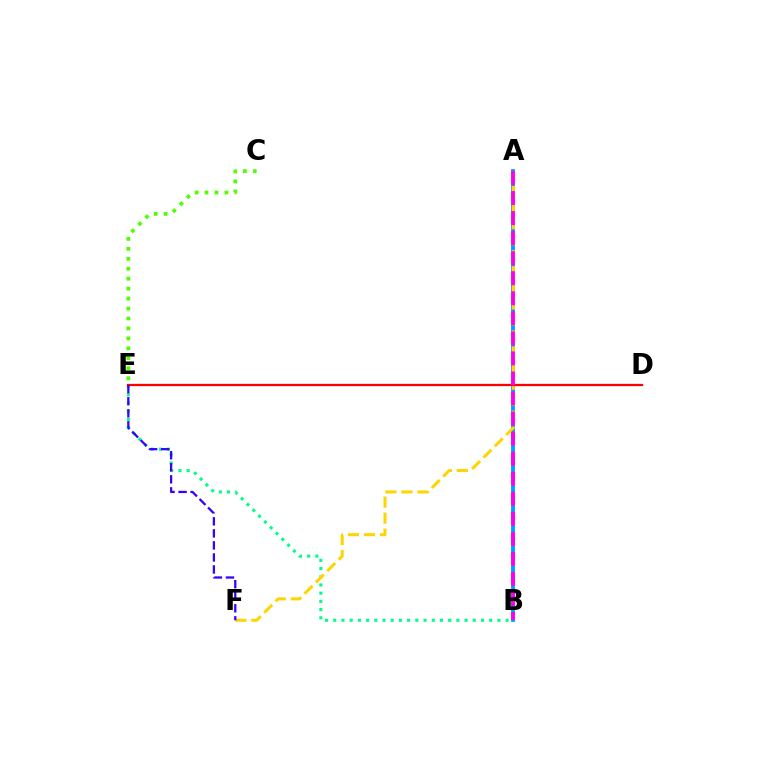{('A', 'B'): [{'color': '#009eff', 'line_style': 'solid', 'thickness': 2.76}, {'color': '#ff00ed', 'line_style': 'dashed', 'thickness': 2.72}], ('B', 'E'): [{'color': '#00ff86', 'line_style': 'dotted', 'thickness': 2.23}], ('A', 'F'): [{'color': '#ffd500', 'line_style': 'dashed', 'thickness': 2.18}], ('D', 'E'): [{'color': '#ff0000', 'line_style': 'solid', 'thickness': 1.63}], ('C', 'E'): [{'color': '#4fff00', 'line_style': 'dotted', 'thickness': 2.7}], ('E', 'F'): [{'color': '#3700ff', 'line_style': 'dashed', 'thickness': 1.64}]}